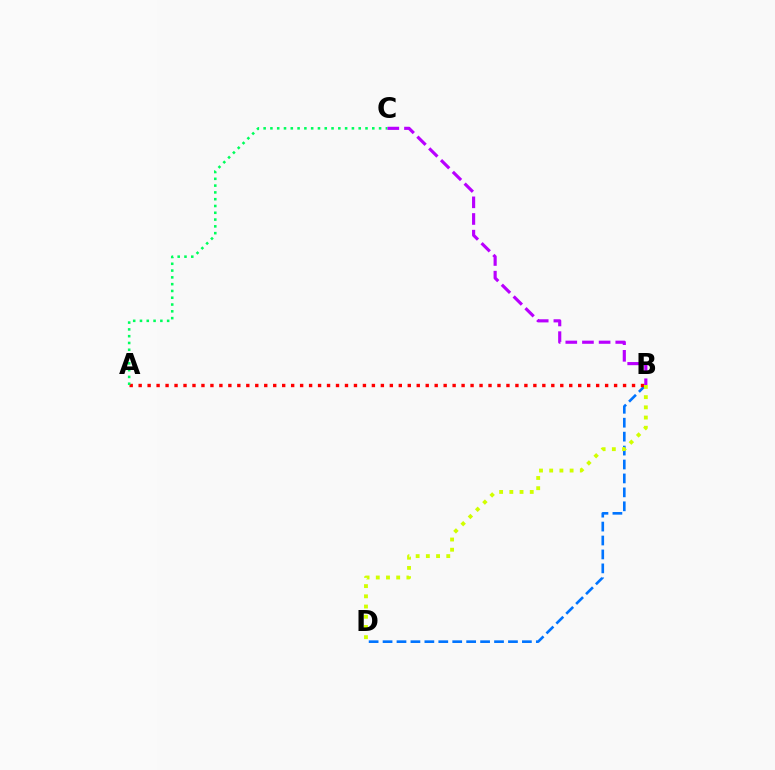{('B', 'D'): [{'color': '#0074ff', 'line_style': 'dashed', 'thickness': 1.89}, {'color': '#d1ff00', 'line_style': 'dotted', 'thickness': 2.77}], ('A', 'B'): [{'color': '#ff0000', 'line_style': 'dotted', 'thickness': 2.44}], ('A', 'C'): [{'color': '#00ff5c', 'line_style': 'dotted', 'thickness': 1.85}], ('B', 'C'): [{'color': '#b900ff', 'line_style': 'dashed', 'thickness': 2.26}]}